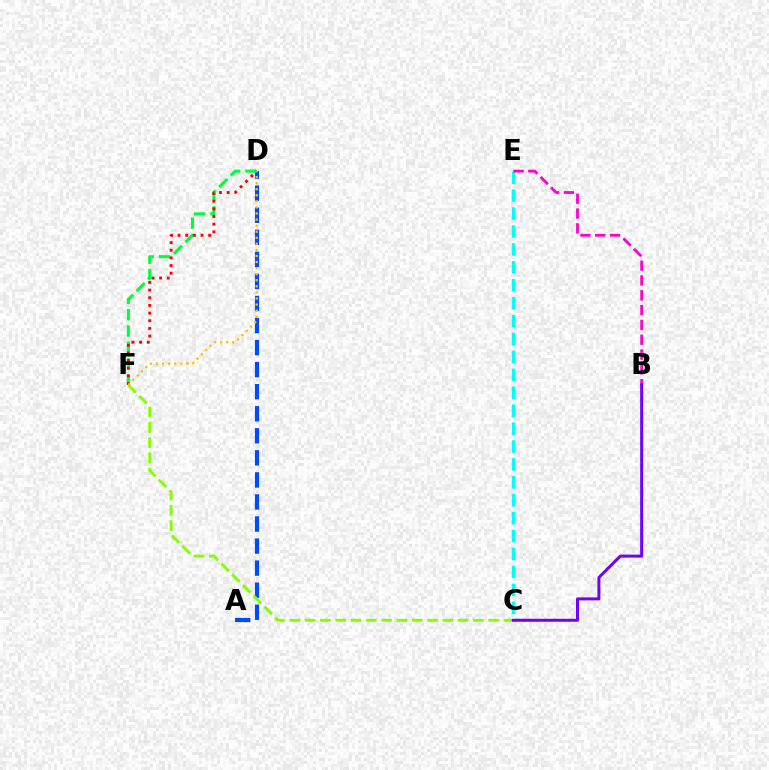{('A', 'D'): [{'color': '#004bff', 'line_style': 'dashed', 'thickness': 3.0}], ('C', 'E'): [{'color': '#00fff6', 'line_style': 'dashed', 'thickness': 2.43}], ('B', 'E'): [{'color': '#ff00cf', 'line_style': 'dashed', 'thickness': 2.01}], ('C', 'F'): [{'color': '#84ff00', 'line_style': 'dashed', 'thickness': 2.08}], ('B', 'C'): [{'color': '#7200ff', 'line_style': 'solid', 'thickness': 2.16}], ('D', 'F'): [{'color': '#00ff39', 'line_style': 'dashed', 'thickness': 2.22}, {'color': '#ff0000', 'line_style': 'dotted', 'thickness': 2.08}, {'color': '#ffbd00', 'line_style': 'dotted', 'thickness': 1.65}]}